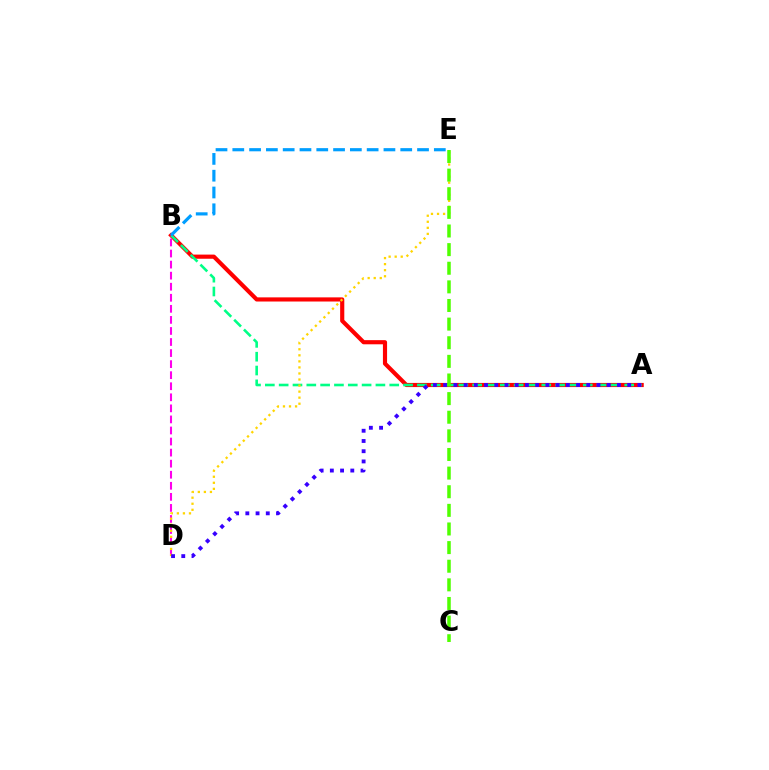{('A', 'B'): [{'color': '#ff0000', 'line_style': 'solid', 'thickness': 2.99}, {'color': '#00ff86', 'line_style': 'dashed', 'thickness': 1.88}], ('B', 'D'): [{'color': '#ff00ed', 'line_style': 'dashed', 'thickness': 1.5}], ('B', 'E'): [{'color': '#009eff', 'line_style': 'dashed', 'thickness': 2.28}], ('D', 'E'): [{'color': '#ffd500', 'line_style': 'dotted', 'thickness': 1.64}], ('A', 'D'): [{'color': '#3700ff', 'line_style': 'dotted', 'thickness': 2.78}], ('C', 'E'): [{'color': '#4fff00', 'line_style': 'dashed', 'thickness': 2.53}]}